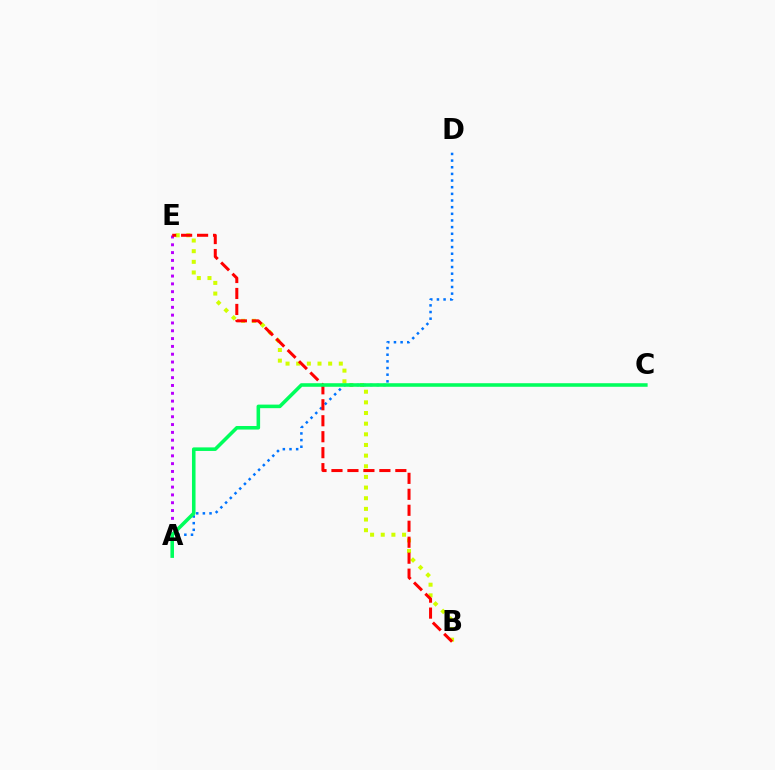{('B', 'E'): [{'color': '#d1ff00', 'line_style': 'dotted', 'thickness': 2.89}, {'color': '#ff0000', 'line_style': 'dashed', 'thickness': 2.17}], ('A', 'D'): [{'color': '#0074ff', 'line_style': 'dotted', 'thickness': 1.81}], ('A', 'E'): [{'color': '#b900ff', 'line_style': 'dotted', 'thickness': 2.12}], ('A', 'C'): [{'color': '#00ff5c', 'line_style': 'solid', 'thickness': 2.57}]}